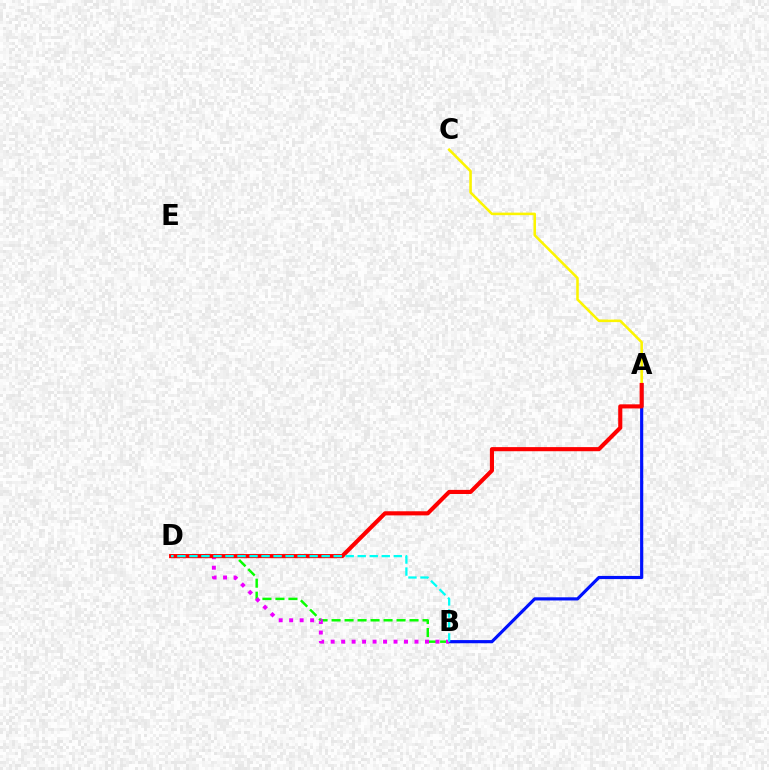{('A', 'B'): [{'color': '#0010ff', 'line_style': 'solid', 'thickness': 2.28}], ('B', 'D'): [{'color': '#08ff00', 'line_style': 'dashed', 'thickness': 1.77}, {'color': '#ee00ff', 'line_style': 'dotted', 'thickness': 2.85}, {'color': '#00fff6', 'line_style': 'dashed', 'thickness': 1.63}], ('A', 'C'): [{'color': '#fcf500', 'line_style': 'solid', 'thickness': 1.83}], ('A', 'D'): [{'color': '#ff0000', 'line_style': 'solid', 'thickness': 2.96}]}